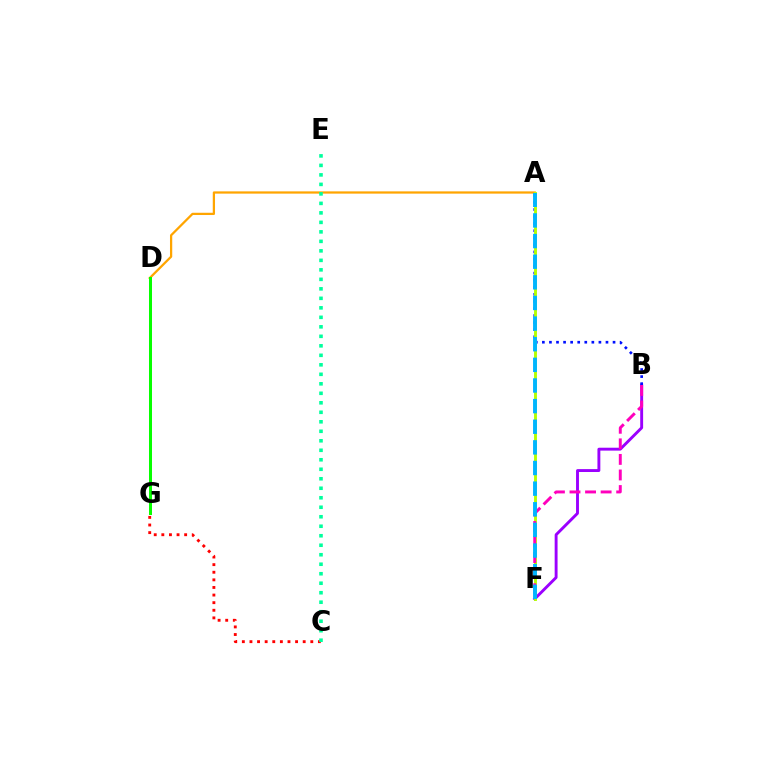{('C', 'G'): [{'color': '#ff0000', 'line_style': 'dotted', 'thickness': 2.07}], ('B', 'F'): [{'color': '#9b00ff', 'line_style': 'solid', 'thickness': 2.09}, {'color': '#ff00bd', 'line_style': 'dashed', 'thickness': 2.11}], ('A', 'D'): [{'color': '#ffa500', 'line_style': 'solid', 'thickness': 1.62}], ('A', 'B'): [{'color': '#0010ff', 'line_style': 'dotted', 'thickness': 1.92}], ('A', 'F'): [{'color': '#b3ff00', 'line_style': 'solid', 'thickness': 2.08}, {'color': '#00b5ff', 'line_style': 'dashed', 'thickness': 2.8}], ('C', 'E'): [{'color': '#00ff9d', 'line_style': 'dotted', 'thickness': 2.58}], ('D', 'G'): [{'color': '#08ff00', 'line_style': 'solid', 'thickness': 2.16}]}